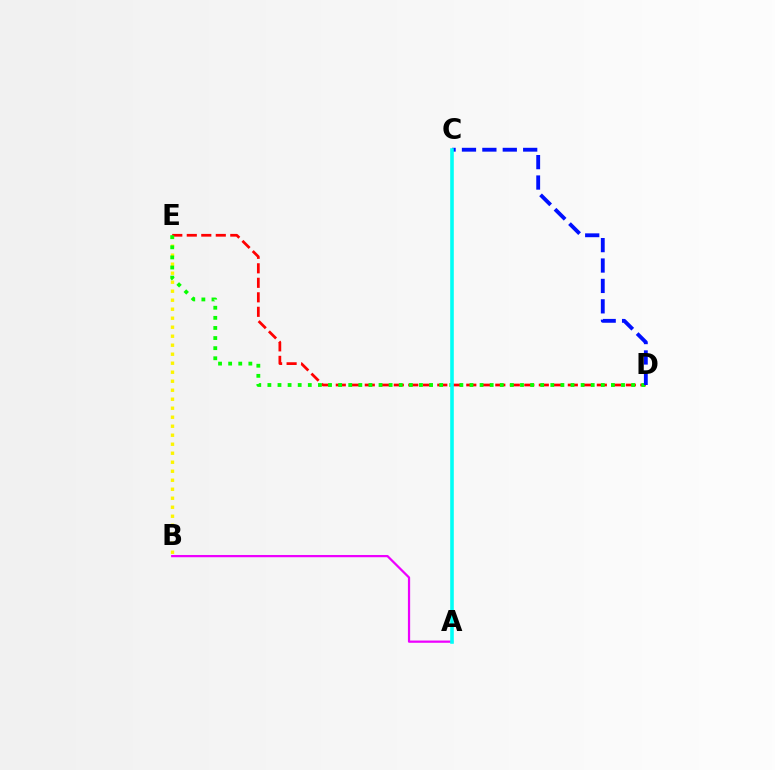{('B', 'E'): [{'color': '#fcf500', 'line_style': 'dotted', 'thickness': 2.45}], ('D', 'E'): [{'color': '#ff0000', 'line_style': 'dashed', 'thickness': 1.97}, {'color': '#08ff00', 'line_style': 'dotted', 'thickness': 2.75}], ('A', 'B'): [{'color': '#ee00ff', 'line_style': 'solid', 'thickness': 1.61}], ('C', 'D'): [{'color': '#0010ff', 'line_style': 'dashed', 'thickness': 2.77}], ('A', 'C'): [{'color': '#00fff6', 'line_style': 'solid', 'thickness': 2.59}]}